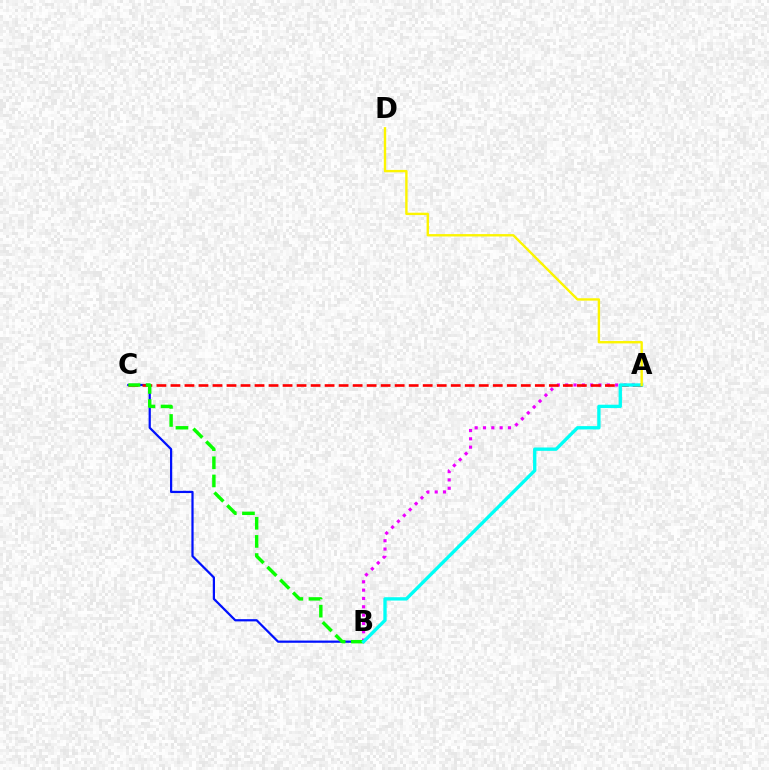{('B', 'C'): [{'color': '#0010ff', 'line_style': 'solid', 'thickness': 1.6}, {'color': '#08ff00', 'line_style': 'dashed', 'thickness': 2.46}], ('A', 'B'): [{'color': '#ee00ff', 'line_style': 'dotted', 'thickness': 2.26}, {'color': '#00fff6', 'line_style': 'solid', 'thickness': 2.4}], ('A', 'C'): [{'color': '#ff0000', 'line_style': 'dashed', 'thickness': 1.9}], ('A', 'D'): [{'color': '#fcf500', 'line_style': 'solid', 'thickness': 1.72}]}